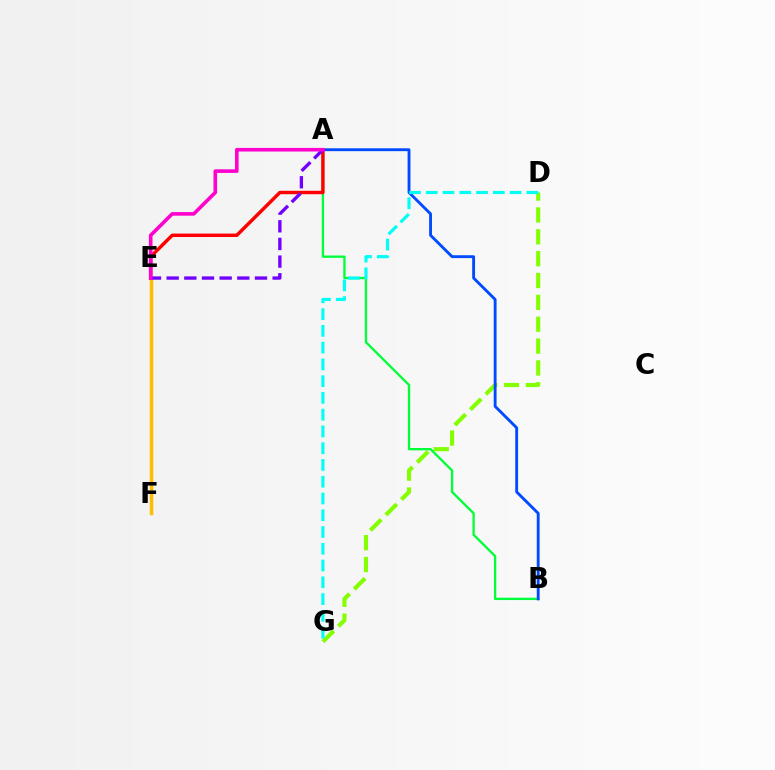{('D', 'G'): [{'color': '#84ff00', 'line_style': 'dashed', 'thickness': 2.97}, {'color': '#00fff6', 'line_style': 'dashed', 'thickness': 2.28}], ('A', 'B'): [{'color': '#00ff39', 'line_style': 'solid', 'thickness': 1.67}, {'color': '#004bff', 'line_style': 'solid', 'thickness': 2.06}], ('E', 'F'): [{'color': '#ffbd00', 'line_style': 'solid', 'thickness': 2.5}], ('A', 'E'): [{'color': '#ff0000', 'line_style': 'solid', 'thickness': 2.48}, {'color': '#7200ff', 'line_style': 'dashed', 'thickness': 2.4}, {'color': '#ff00cf', 'line_style': 'solid', 'thickness': 2.6}]}